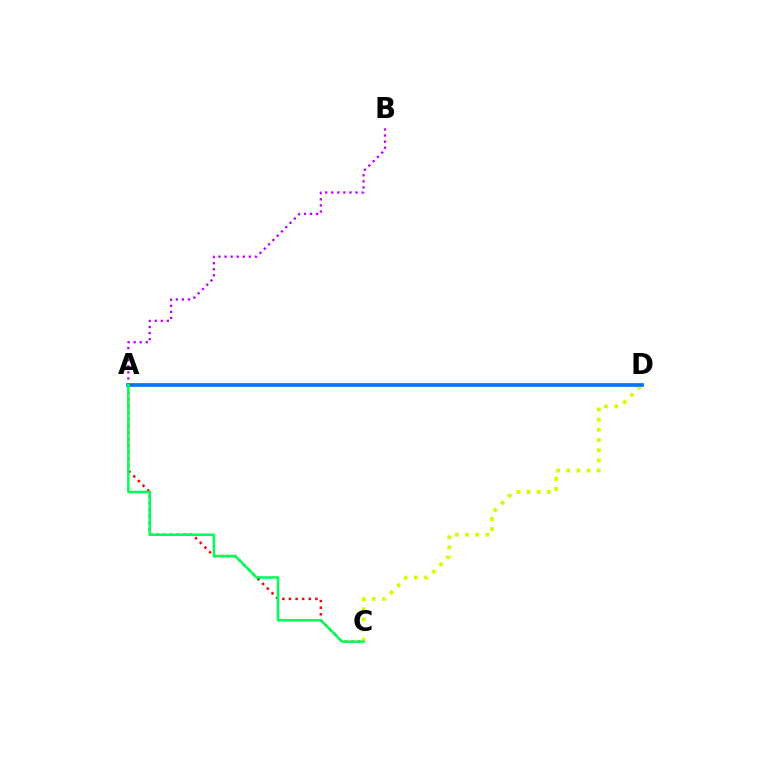{('A', 'B'): [{'color': '#b900ff', 'line_style': 'dotted', 'thickness': 1.65}], ('C', 'D'): [{'color': '#d1ff00', 'line_style': 'dotted', 'thickness': 2.77}], ('A', 'C'): [{'color': '#ff0000', 'line_style': 'dotted', 'thickness': 1.8}, {'color': '#00ff5c', 'line_style': 'solid', 'thickness': 1.84}], ('A', 'D'): [{'color': '#0074ff', 'line_style': 'solid', 'thickness': 2.68}]}